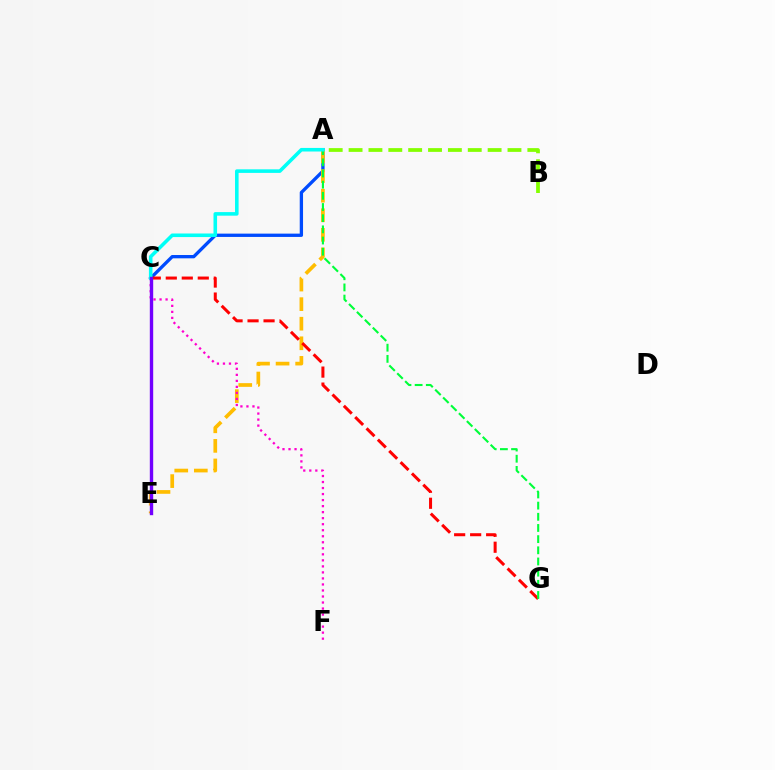{('A', 'C'): [{'color': '#004bff', 'line_style': 'solid', 'thickness': 2.38}, {'color': '#00fff6', 'line_style': 'solid', 'thickness': 2.57}], ('A', 'E'): [{'color': '#ffbd00', 'line_style': 'dashed', 'thickness': 2.66}], ('C', 'G'): [{'color': '#ff0000', 'line_style': 'dashed', 'thickness': 2.17}], ('C', 'F'): [{'color': '#ff00cf', 'line_style': 'dotted', 'thickness': 1.64}], ('A', 'G'): [{'color': '#00ff39', 'line_style': 'dashed', 'thickness': 1.52}], ('A', 'B'): [{'color': '#84ff00', 'line_style': 'dashed', 'thickness': 2.7}], ('C', 'E'): [{'color': '#7200ff', 'line_style': 'solid', 'thickness': 2.43}]}